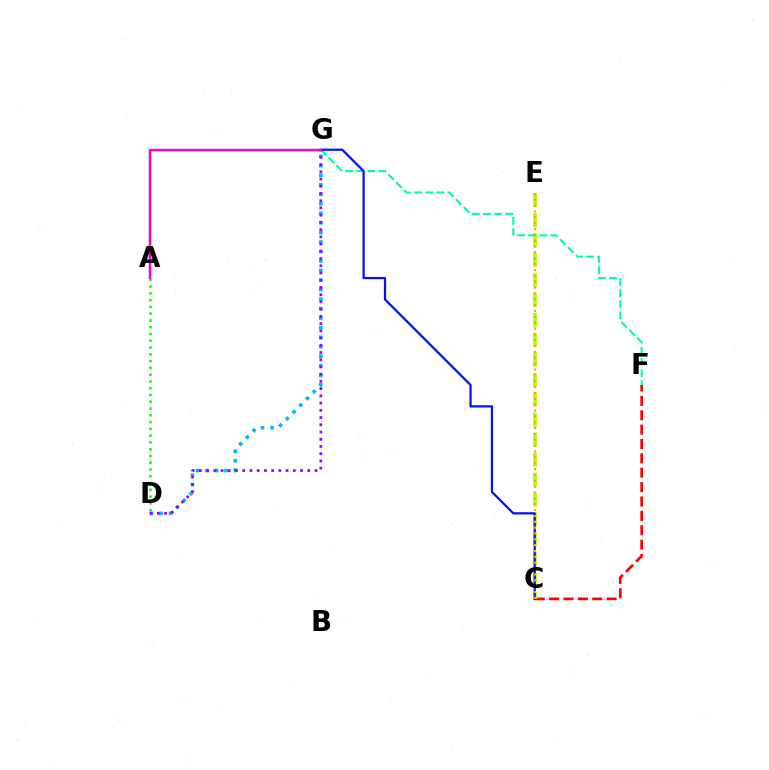{('C', 'F'): [{'color': '#ff0000', 'line_style': 'dashed', 'thickness': 1.95}], ('C', 'E'): [{'color': '#b3ff00', 'line_style': 'dashed', 'thickness': 2.71}, {'color': '#ffa500', 'line_style': 'dotted', 'thickness': 1.59}], ('F', 'G'): [{'color': '#00ff9d', 'line_style': 'dashed', 'thickness': 1.51}], ('D', 'G'): [{'color': '#00b5ff', 'line_style': 'dotted', 'thickness': 2.59}, {'color': '#9b00ff', 'line_style': 'dotted', 'thickness': 1.96}], ('C', 'G'): [{'color': '#0010ff', 'line_style': 'solid', 'thickness': 1.6}], ('A', 'D'): [{'color': '#08ff00', 'line_style': 'dotted', 'thickness': 1.84}], ('A', 'G'): [{'color': '#ff00bd', 'line_style': 'solid', 'thickness': 1.78}]}